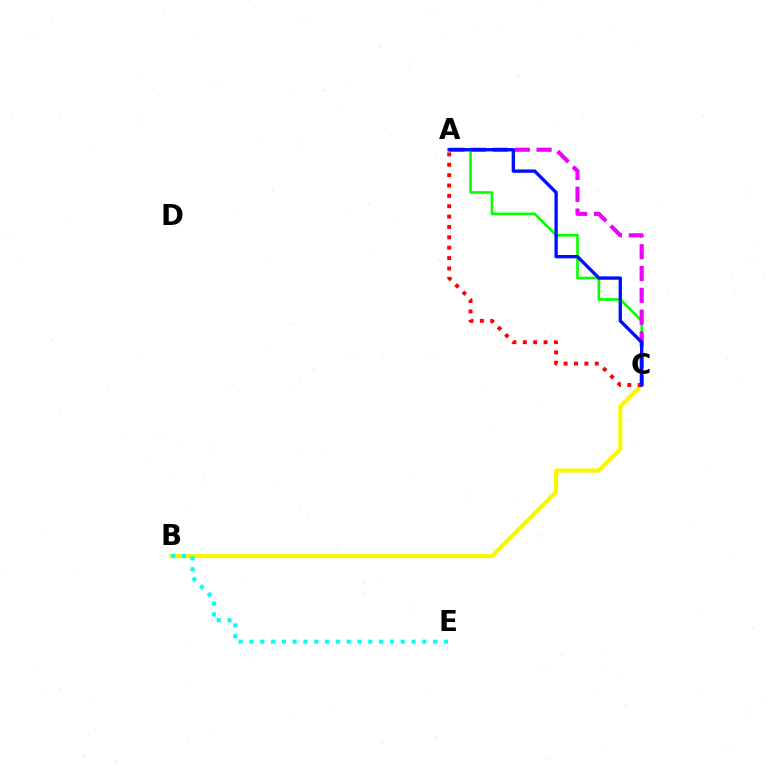{('B', 'C'): [{'color': '#fcf500', 'line_style': 'solid', 'thickness': 2.96}], ('B', 'E'): [{'color': '#00fff6', 'line_style': 'dotted', 'thickness': 2.94}], ('A', 'C'): [{'color': '#08ff00', 'line_style': 'solid', 'thickness': 1.9}, {'color': '#ee00ff', 'line_style': 'dashed', 'thickness': 2.96}, {'color': '#ff0000', 'line_style': 'dotted', 'thickness': 2.82}, {'color': '#0010ff', 'line_style': 'solid', 'thickness': 2.42}]}